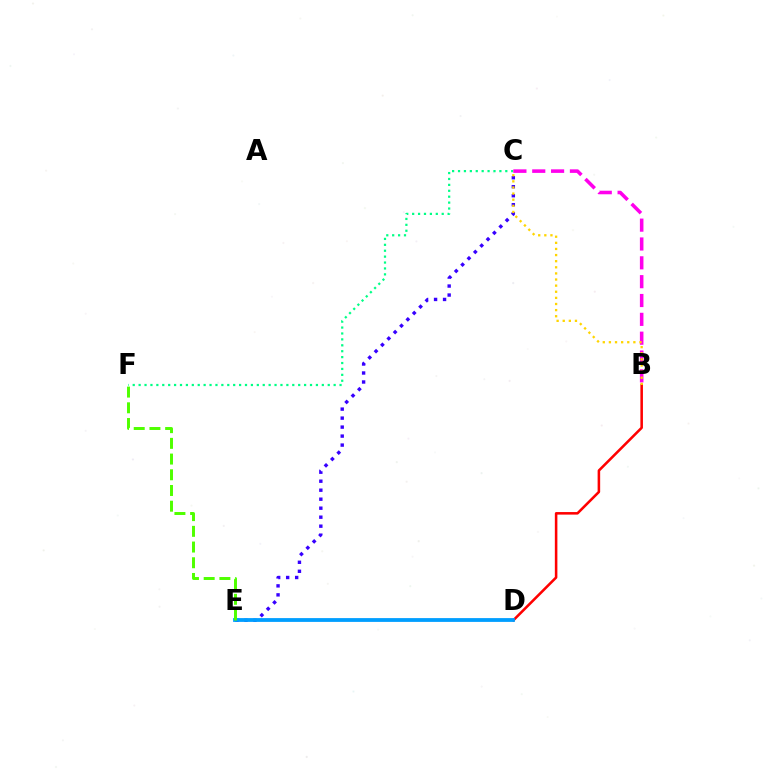{('B', 'D'): [{'color': '#ff0000', 'line_style': 'solid', 'thickness': 1.84}], ('C', 'E'): [{'color': '#3700ff', 'line_style': 'dotted', 'thickness': 2.44}], ('C', 'F'): [{'color': '#00ff86', 'line_style': 'dotted', 'thickness': 1.61}], ('D', 'E'): [{'color': '#009eff', 'line_style': 'solid', 'thickness': 2.74}], ('B', 'C'): [{'color': '#ff00ed', 'line_style': 'dashed', 'thickness': 2.56}, {'color': '#ffd500', 'line_style': 'dotted', 'thickness': 1.66}], ('E', 'F'): [{'color': '#4fff00', 'line_style': 'dashed', 'thickness': 2.13}]}